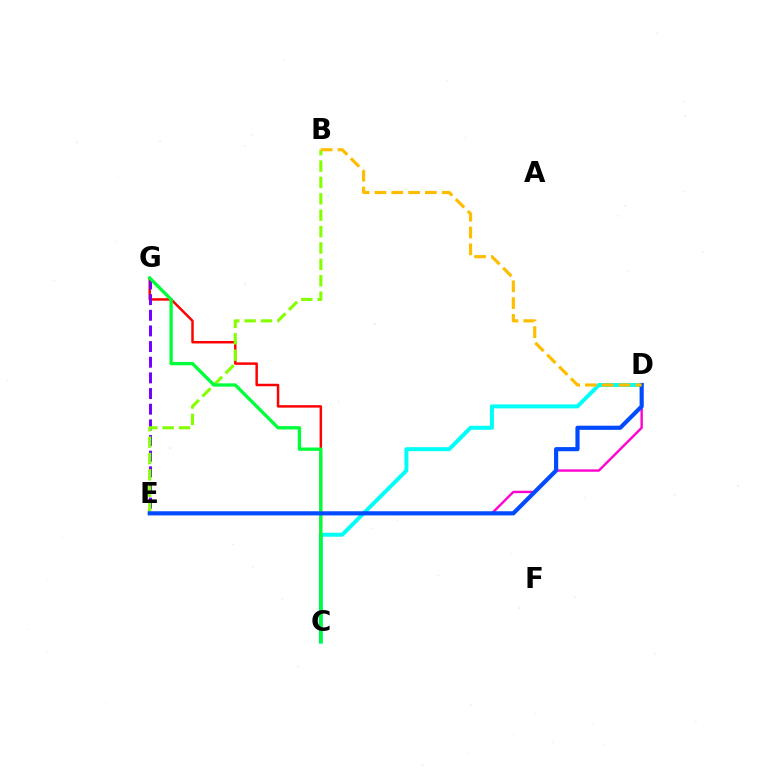{('C', 'D'): [{'color': '#00fff6', 'line_style': 'solid', 'thickness': 2.88}], ('C', 'G'): [{'color': '#ff0000', 'line_style': 'solid', 'thickness': 1.79}, {'color': '#00ff39', 'line_style': 'solid', 'thickness': 2.39}], ('E', 'G'): [{'color': '#7200ff', 'line_style': 'dashed', 'thickness': 2.13}], ('D', 'E'): [{'color': '#ff00cf', 'line_style': 'solid', 'thickness': 1.71}, {'color': '#004bff', 'line_style': 'solid', 'thickness': 2.99}], ('B', 'E'): [{'color': '#84ff00', 'line_style': 'dashed', 'thickness': 2.23}], ('B', 'D'): [{'color': '#ffbd00', 'line_style': 'dashed', 'thickness': 2.28}]}